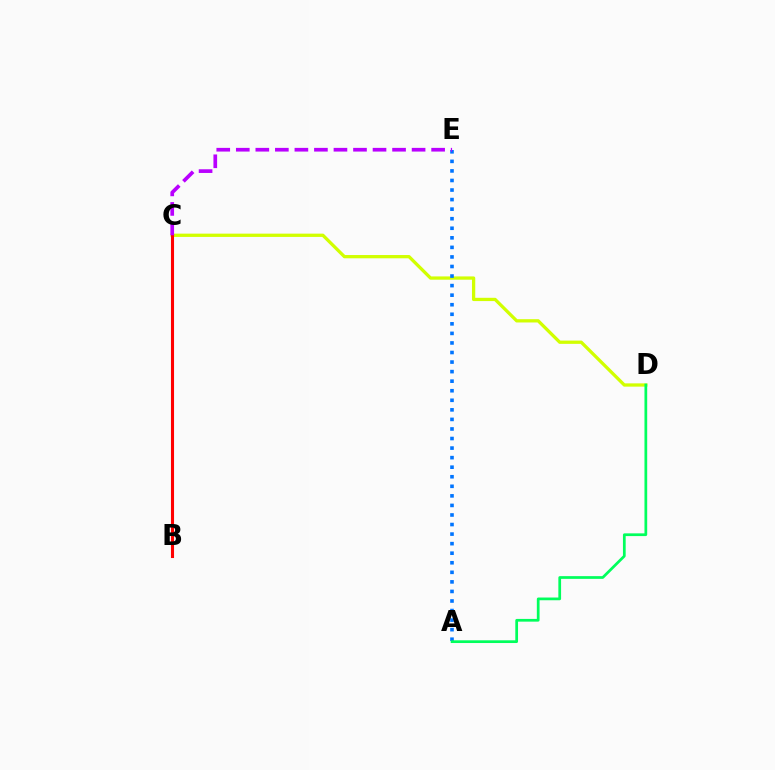{('C', 'D'): [{'color': '#d1ff00', 'line_style': 'solid', 'thickness': 2.36}], ('A', 'E'): [{'color': '#0074ff', 'line_style': 'dotted', 'thickness': 2.6}], ('B', 'C'): [{'color': '#ff0000', 'line_style': 'solid', 'thickness': 2.22}], ('C', 'E'): [{'color': '#b900ff', 'line_style': 'dashed', 'thickness': 2.65}], ('A', 'D'): [{'color': '#00ff5c', 'line_style': 'solid', 'thickness': 1.96}]}